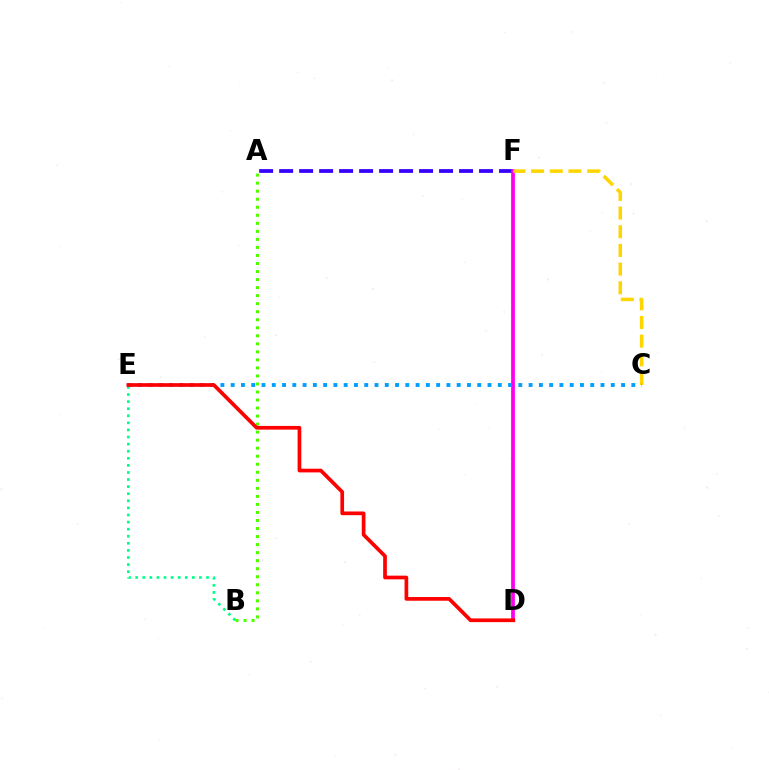{('A', 'F'): [{'color': '#3700ff', 'line_style': 'dashed', 'thickness': 2.72}], ('D', 'F'): [{'color': '#ff00ed', 'line_style': 'solid', 'thickness': 2.71}], ('C', 'F'): [{'color': '#ffd500', 'line_style': 'dashed', 'thickness': 2.54}], ('B', 'E'): [{'color': '#00ff86', 'line_style': 'dotted', 'thickness': 1.93}], ('A', 'B'): [{'color': '#4fff00', 'line_style': 'dotted', 'thickness': 2.18}], ('C', 'E'): [{'color': '#009eff', 'line_style': 'dotted', 'thickness': 2.79}], ('D', 'E'): [{'color': '#ff0000', 'line_style': 'solid', 'thickness': 2.66}]}